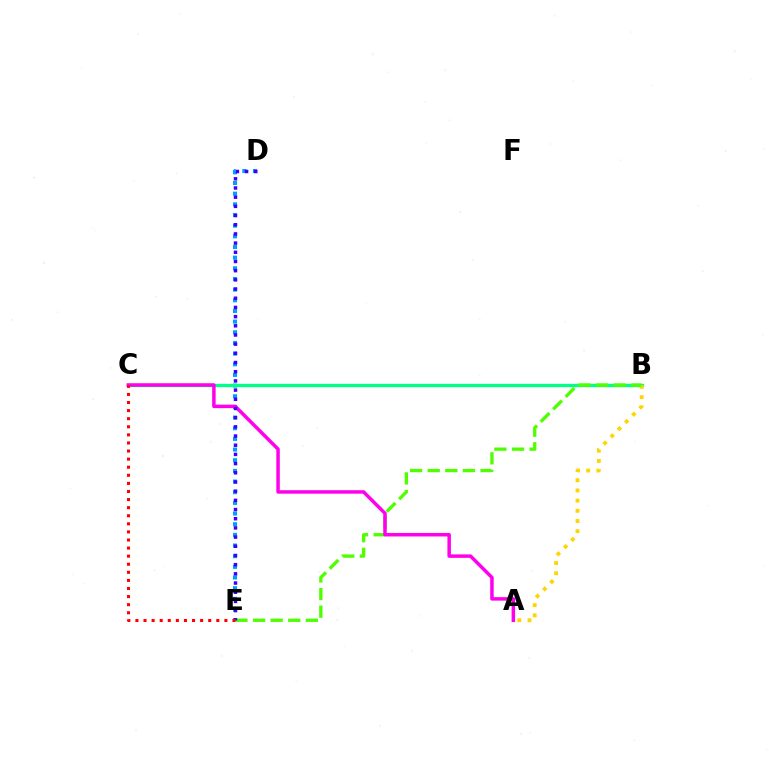{('D', 'E'): [{'color': '#009eff', 'line_style': 'dotted', 'thickness': 2.9}, {'color': '#3700ff', 'line_style': 'dotted', 'thickness': 2.5}], ('B', 'C'): [{'color': '#00ff86', 'line_style': 'solid', 'thickness': 2.38}], ('A', 'B'): [{'color': '#ffd500', 'line_style': 'dotted', 'thickness': 2.77}], ('B', 'E'): [{'color': '#4fff00', 'line_style': 'dashed', 'thickness': 2.39}], ('A', 'C'): [{'color': '#ff00ed', 'line_style': 'solid', 'thickness': 2.51}], ('C', 'E'): [{'color': '#ff0000', 'line_style': 'dotted', 'thickness': 2.2}]}